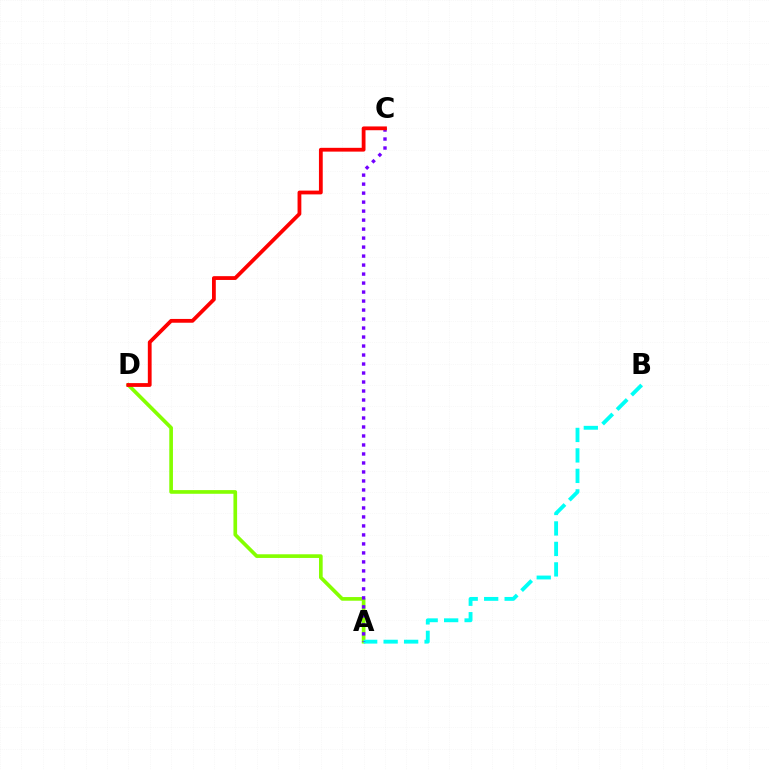{('A', 'D'): [{'color': '#84ff00', 'line_style': 'solid', 'thickness': 2.64}], ('A', 'B'): [{'color': '#00fff6', 'line_style': 'dashed', 'thickness': 2.78}], ('A', 'C'): [{'color': '#7200ff', 'line_style': 'dotted', 'thickness': 2.44}], ('C', 'D'): [{'color': '#ff0000', 'line_style': 'solid', 'thickness': 2.73}]}